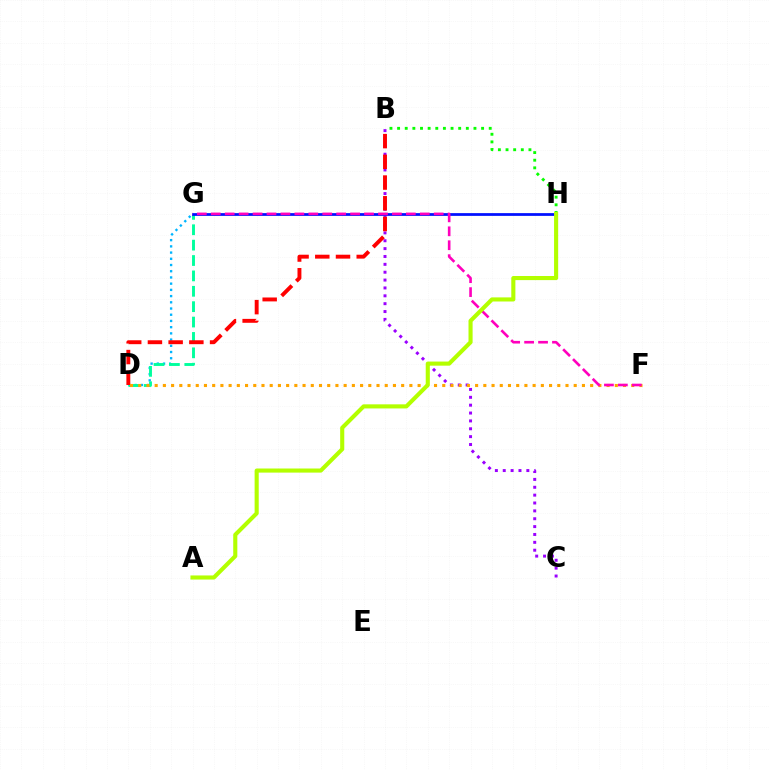{('D', 'G'): [{'color': '#00b5ff', 'line_style': 'dotted', 'thickness': 1.69}, {'color': '#00ff9d', 'line_style': 'dashed', 'thickness': 2.09}], ('B', 'C'): [{'color': '#9b00ff', 'line_style': 'dotted', 'thickness': 2.14}], ('G', 'H'): [{'color': '#0010ff', 'line_style': 'solid', 'thickness': 1.98}], ('B', 'D'): [{'color': '#ff0000', 'line_style': 'dashed', 'thickness': 2.81}], ('B', 'H'): [{'color': '#08ff00', 'line_style': 'dotted', 'thickness': 2.07}], ('D', 'F'): [{'color': '#ffa500', 'line_style': 'dotted', 'thickness': 2.23}], ('F', 'G'): [{'color': '#ff00bd', 'line_style': 'dashed', 'thickness': 1.89}], ('A', 'H'): [{'color': '#b3ff00', 'line_style': 'solid', 'thickness': 2.95}]}